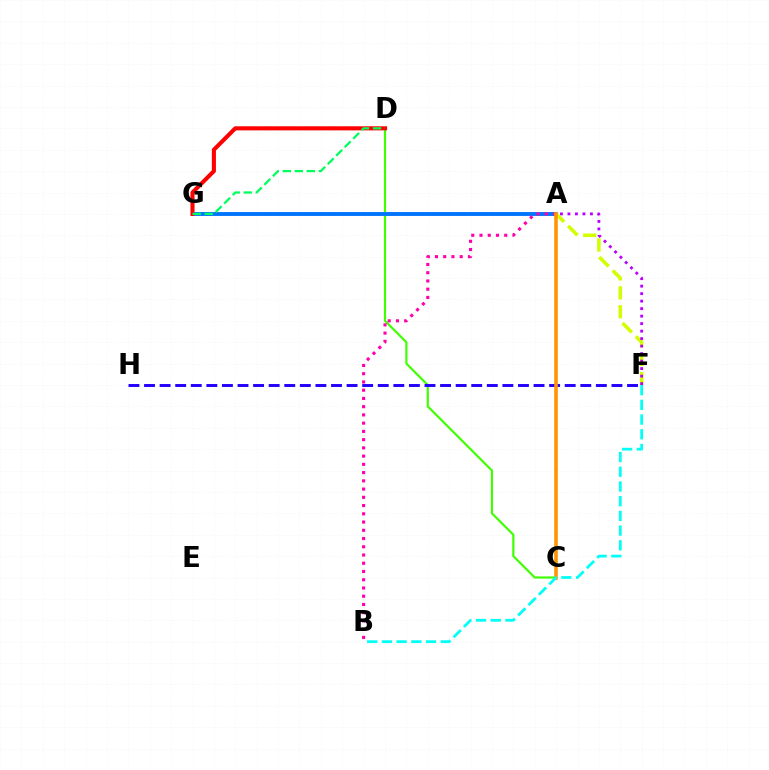{('C', 'D'): [{'color': '#3dff00', 'line_style': 'solid', 'thickness': 1.56}], ('A', 'G'): [{'color': '#0074ff', 'line_style': 'solid', 'thickness': 2.79}], ('A', 'B'): [{'color': '#ff00ac', 'line_style': 'dotted', 'thickness': 2.24}], ('A', 'F'): [{'color': '#d1ff00', 'line_style': 'dashed', 'thickness': 2.57}, {'color': '#b900ff', 'line_style': 'dotted', 'thickness': 2.04}], ('D', 'G'): [{'color': '#ff0000', 'line_style': 'solid', 'thickness': 2.94}, {'color': '#00ff5c', 'line_style': 'dashed', 'thickness': 1.63}], ('F', 'H'): [{'color': '#2500ff', 'line_style': 'dashed', 'thickness': 2.12}], ('A', 'C'): [{'color': '#ff9400', 'line_style': 'solid', 'thickness': 2.6}], ('B', 'F'): [{'color': '#00fff6', 'line_style': 'dashed', 'thickness': 2.0}]}